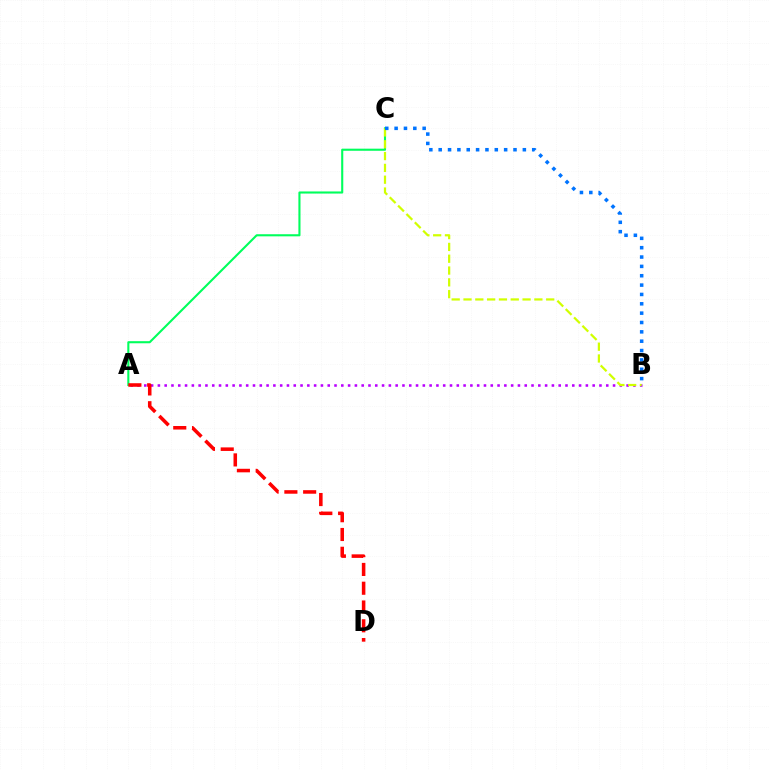{('A', 'C'): [{'color': '#00ff5c', 'line_style': 'solid', 'thickness': 1.51}], ('A', 'B'): [{'color': '#b900ff', 'line_style': 'dotted', 'thickness': 1.85}], ('A', 'D'): [{'color': '#ff0000', 'line_style': 'dashed', 'thickness': 2.55}], ('B', 'C'): [{'color': '#d1ff00', 'line_style': 'dashed', 'thickness': 1.6}, {'color': '#0074ff', 'line_style': 'dotted', 'thickness': 2.54}]}